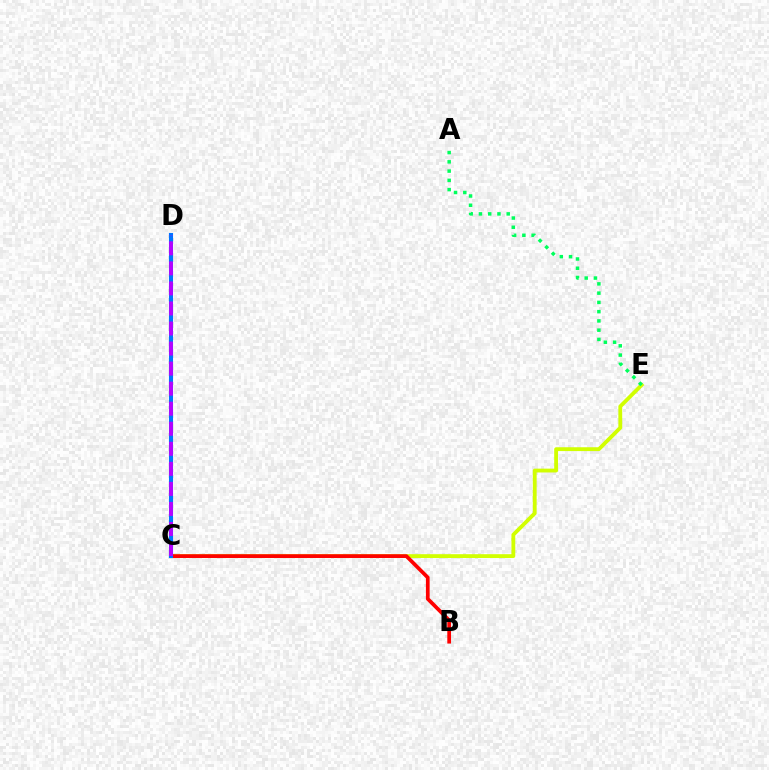{('C', 'E'): [{'color': '#d1ff00', 'line_style': 'solid', 'thickness': 2.76}], ('B', 'C'): [{'color': '#ff0000', 'line_style': 'solid', 'thickness': 2.69}], ('C', 'D'): [{'color': '#0074ff', 'line_style': 'solid', 'thickness': 2.93}, {'color': '#b900ff', 'line_style': 'dashed', 'thickness': 2.72}], ('A', 'E'): [{'color': '#00ff5c', 'line_style': 'dotted', 'thickness': 2.52}]}